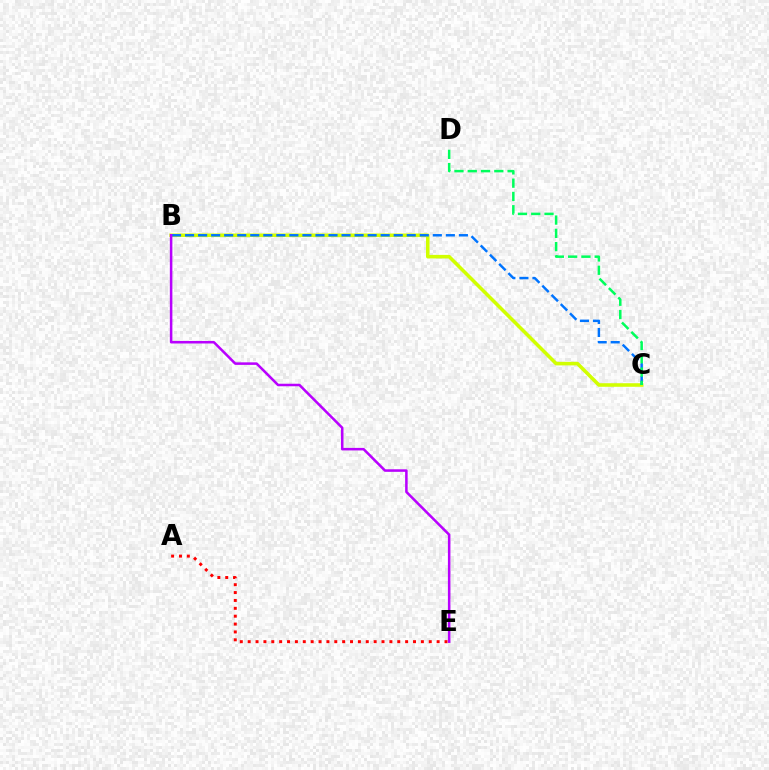{('B', 'C'): [{'color': '#d1ff00', 'line_style': 'solid', 'thickness': 2.56}, {'color': '#0074ff', 'line_style': 'dashed', 'thickness': 1.77}], ('A', 'E'): [{'color': '#ff0000', 'line_style': 'dotted', 'thickness': 2.14}], ('C', 'D'): [{'color': '#00ff5c', 'line_style': 'dashed', 'thickness': 1.8}], ('B', 'E'): [{'color': '#b900ff', 'line_style': 'solid', 'thickness': 1.82}]}